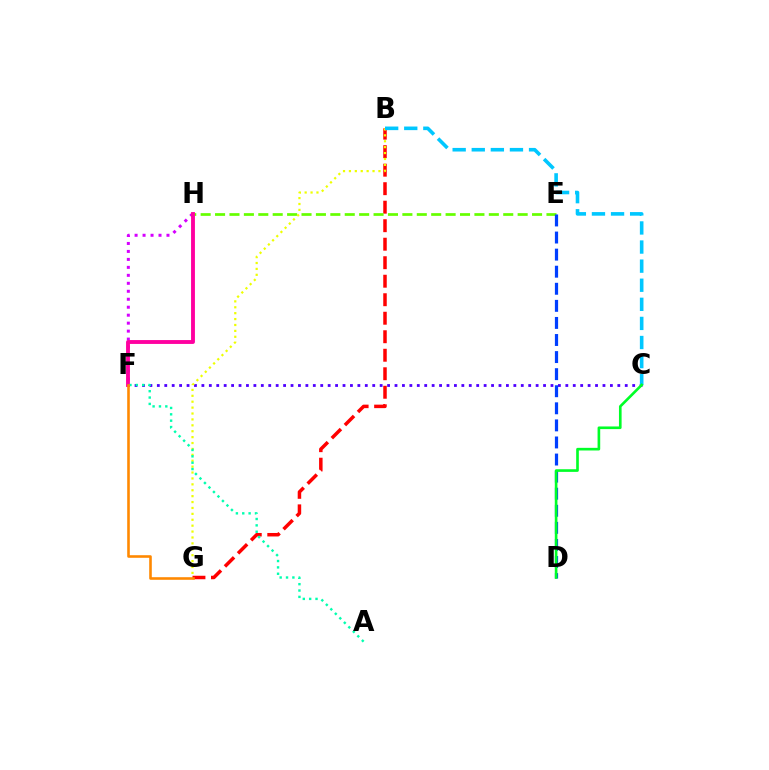{('C', 'F'): [{'color': '#4f00ff', 'line_style': 'dotted', 'thickness': 2.02}], ('B', 'G'): [{'color': '#ff0000', 'line_style': 'dashed', 'thickness': 2.51}, {'color': '#eeff00', 'line_style': 'dotted', 'thickness': 1.6}], ('E', 'H'): [{'color': '#66ff00', 'line_style': 'dashed', 'thickness': 1.96}], ('F', 'H'): [{'color': '#d600ff', 'line_style': 'dotted', 'thickness': 2.17}, {'color': '#ff00a0', 'line_style': 'solid', 'thickness': 2.79}], ('A', 'F'): [{'color': '#00ffaf', 'line_style': 'dotted', 'thickness': 1.73}], ('F', 'G'): [{'color': '#ff8800', 'line_style': 'solid', 'thickness': 1.87}], ('B', 'C'): [{'color': '#00c7ff', 'line_style': 'dashed', 'thickness': 2.59}], ('D', 'E'): [{'color': '#003fff', 'line_style': 'dashed', 'thickness': 2.32}], ('C', 'D'): [{'color': '#00ff27', 'line_style': 'solid', 'thickness': 1.9}]}